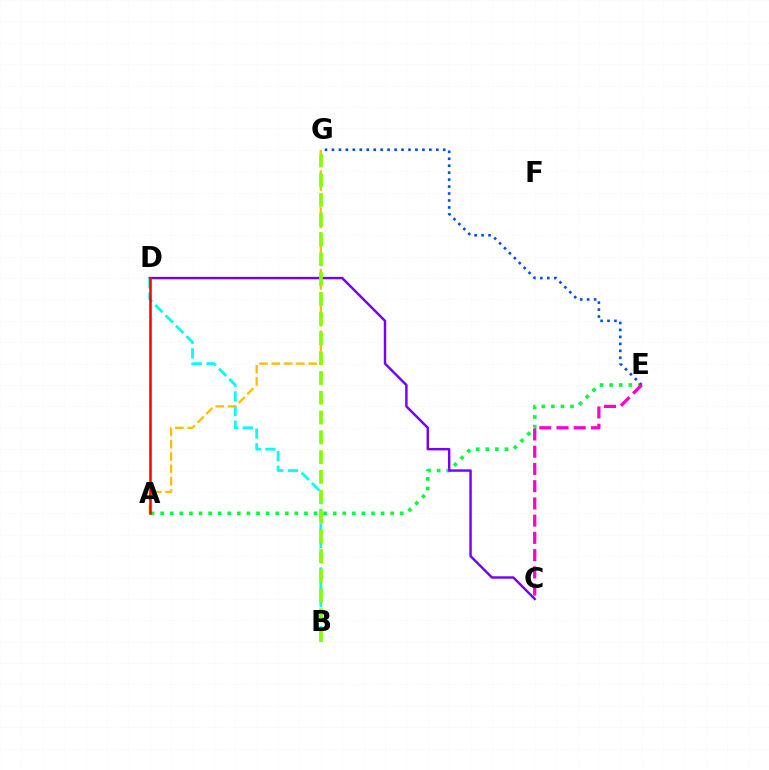{('A', 'E'): [{'color': '#00ff39', 'line_style': 'dotted', 'thickness': 2.6}], ('C', 'D'): [{'color': '#7200ff', 'line_style': 'solid', 'thickness': 1.75}], ('E', 'G'): [{'color': '#004bff', 'line_style': 'dotted', 'thickness': 1.89}], ('B', 'D'): [{'color': '#00fff6', 'line_style': 'dashed', 'thickness': 1.99}], ('A', 'G'): [{'color': '#ffbd00', 'line_style': 'dashed', 'thickness': 1.67}], ('A', 'D'): [{'color': '#ff0000', 'line_style': 'solid', 'thickness': 1.81}], ('C', 'E'): [{'color': '#ff00cf', 'line_style': 'dashed', 'thickness': 2.34}], ('B', 'G'): [{'color': '#84ff00', 'line_style': 'dashed', 'thickness': 2.69}]}